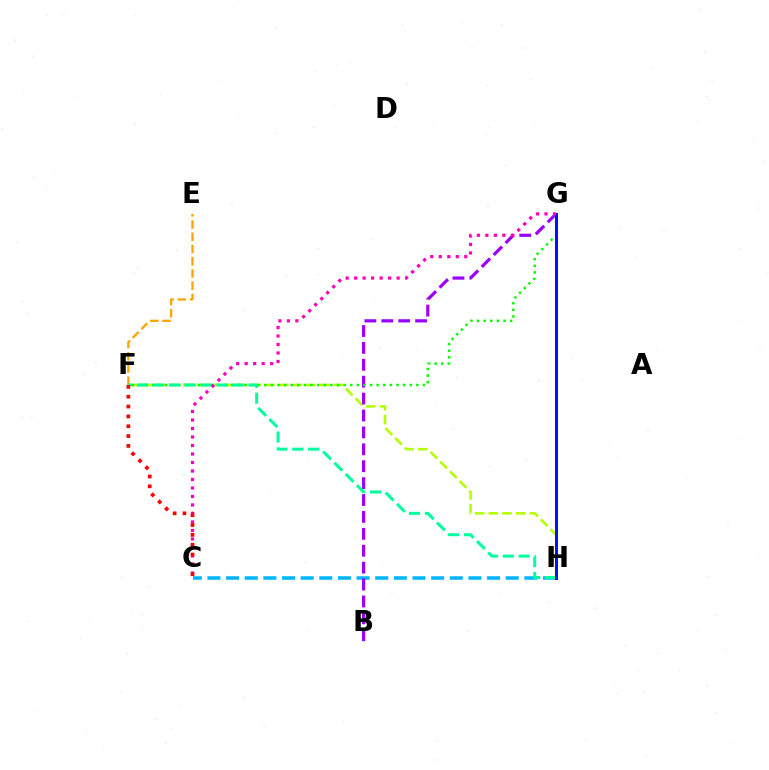{('F', 'H'): [{'color': '#b3ff00', 'line_style': 'dashed', 'thickness': 1.86}, {'color': '#00ff9d', 'line_style': 'dashed', 'thickness': 2.16}], ('E', 'F'): [{'color': '#ffa500', 'line_style': 'dashed', 'thickness': 1.66}], ('C', 'H'): [{'color': '#00b5ff', 'line_style': 'dashed', 'thickness': 2.53}], ('B', 'G'): [{'color': '#9b00ff', 'line_style': 'dashed', 'thickness': 2.3}], ('F', 'G'): [{'color': '#08ff00', 'line_style': 'dotted', 'thickness': 1.8}], ('G', 'H'): [{'color': '#0010ff', 'line_style': 'solid', 'thickness': 2.14}], ('C', 'G'): [{'color': '#ff00bd', 'line_style': 'dotted', 'thickness': 2.31}], ('C', 'F'): [{'color': '#ff0000', 'line_style': 'dotted', 'thickness': 2.68}]}